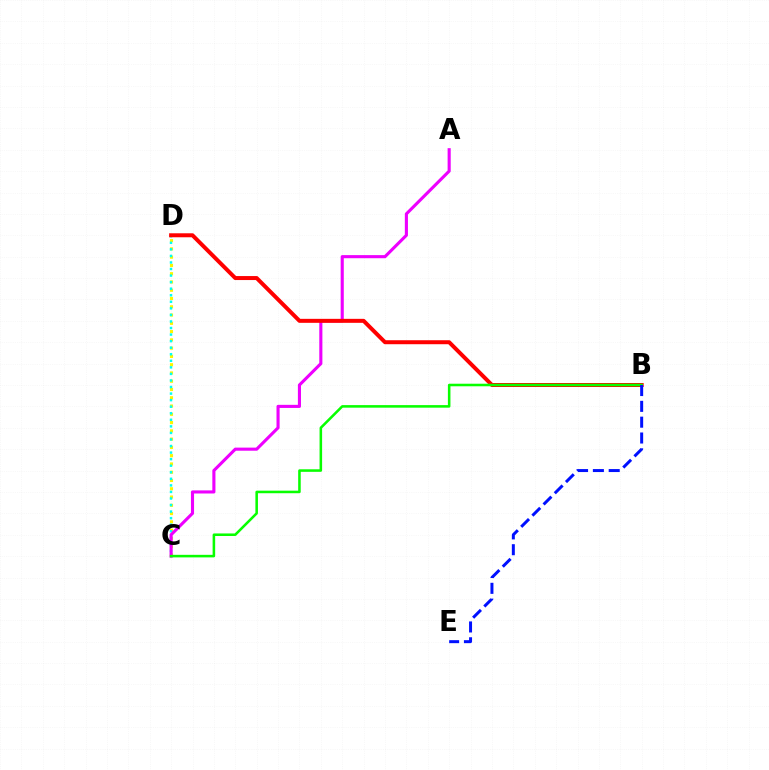{('C', 'D'): [{'color': '#fcf500', 'line_style': 'dotted', 'thickness': 2.25}, {'color': '#00fff6', 'line_style': 'dotted', 'thickness': 1.78}], ('A', 'C'): [{'color': '#ee00ff', 'line_style': 'solid', 'thickness': 2.24}], ('B', 'D'): [{'color': '#ff0000', 'line_style': 'solid', 'thickness': 2.87}], ('B', 'C'): [{'color': '#08ff00', 'line_style': 'solid', 'thickness': 1.84}], ('B', 'E'): [{'color': '#0010ff', 'line_style': 'dashed', 'thickness': 2.15}]}